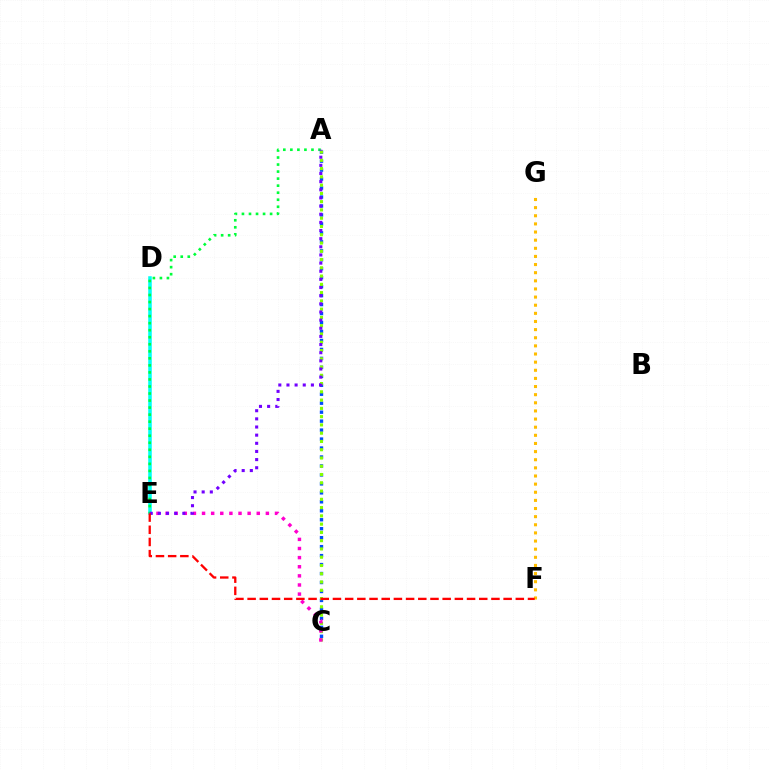{('A', 'C'): [{'color': '#004bff', 'line_style': 'dotted', 'thickness': 2.44}, {'color': '#84ff00', 'line_style': 'dotted', 'thickness': 2.25}], ('F', 'G'): [{'color': '#ffbd00', 'line_style': 'dotted', 'thickness': 2.21}], ('D', 'E'): [{'color': '#00fff6', 'line_style': 'solid', 'thickness': 2.55}], ('C', 'E'): [{'color': '#ff00cf', 'line_style': 'dotted', 'thickness': 2.48}], ('A', 'E'): [{'color': '#00ff39', 'line_style': 'dotted', 'thickness': 1.91}, {'color': '#7200ff', 'line_style': 'dotted', 'thickness': 2.21}], ('E', 'F'): [{'color': '#ff0000', 'line_style': 'dashed', 'thickness': 1.66}]}